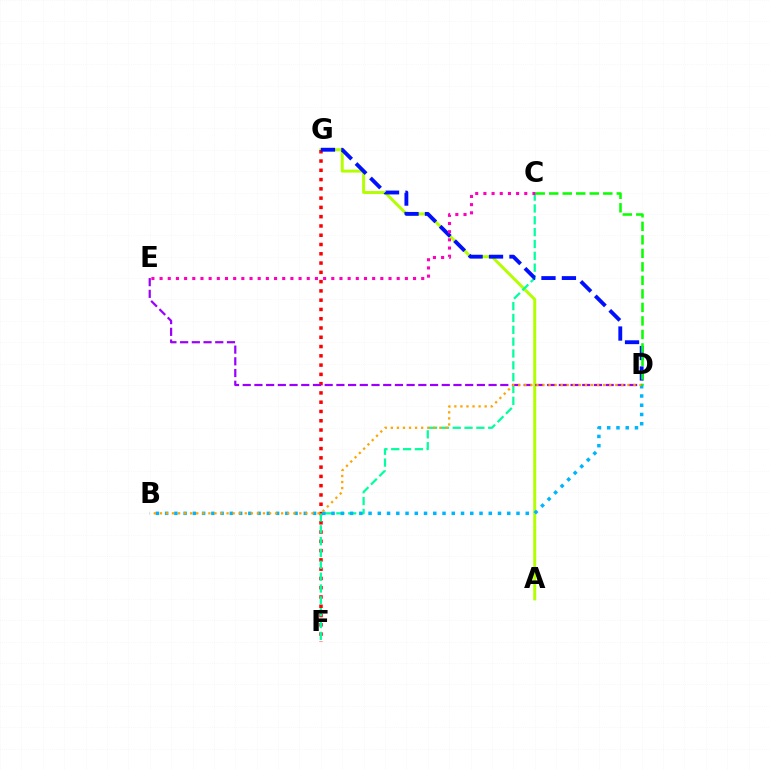{('A', 'G'): [{'color': '#b3ff00', 'line_style': 'solid', 'thickness': 2.14}], ('F', 'G'): [{'color': '#ff0000', 'line_style': 'dotted', 'thickness': 2.52}], ('C', 'F'): [{'color': '#00ff9d', 'line_style': 'dashed', 'thickness': 1.61}], ('B', 'D'): [{'color': '#00b5ff', 'line_style': 'dotted', 'thickness': 2.51}, {'color': '#ffa500', 'line_style': 'dotted', 'thickness': 1.65}], ('D', 'E'): [{'color': '#9b00ff', 'line_style': 'dashed', 'thickness': 1.59}], ('D', 'G'): [{'color': '#0010ff', 'line_style': 'dashed', 'thickness': 2.78}], ('C', 'E'): [{'color': '#ff00bd', 'line_style': 'dotted', 'thickness': 2.22}], ('C', 'D'): [{'color': '#08ff00', 'line_style': 'dashed', 'thickness': 1.84}]}